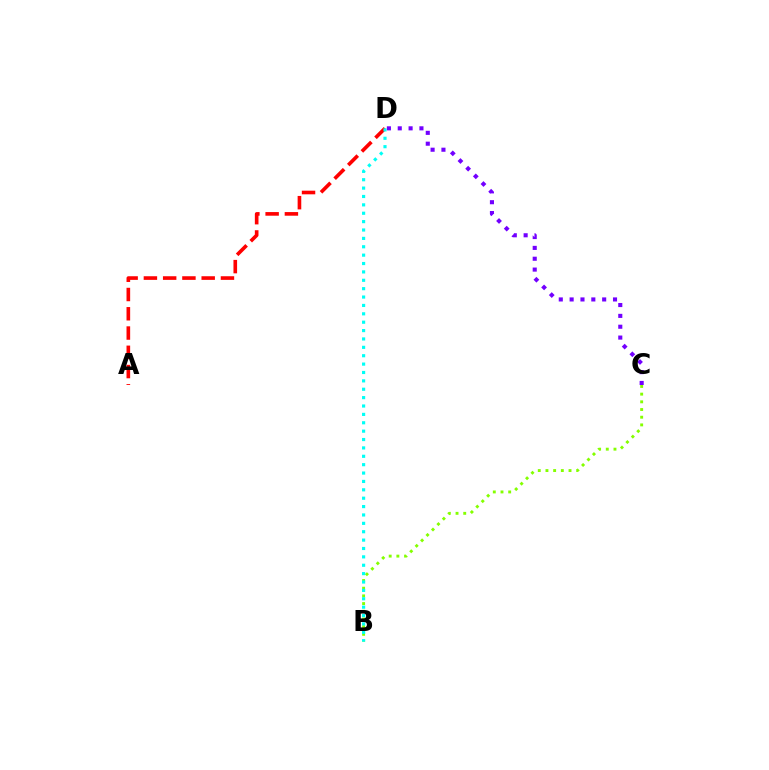{('B', 'C'): [{'color': '#84ff00', 'line_style': 'dotted', 'thickness': 2.09}], ('A', 'D'): [{'color': '#ff0000', 'line_style': 'dashed', 'thickness': 2.62}], ('C', 'D'): [{'color': '#7200ff', 'line_style': 'dotted', 'thickness': 2.95}], ('B', 'D'): [{'color': '#00fff6', 'line_style': 'dotted', 'thickness': 2.28}]}